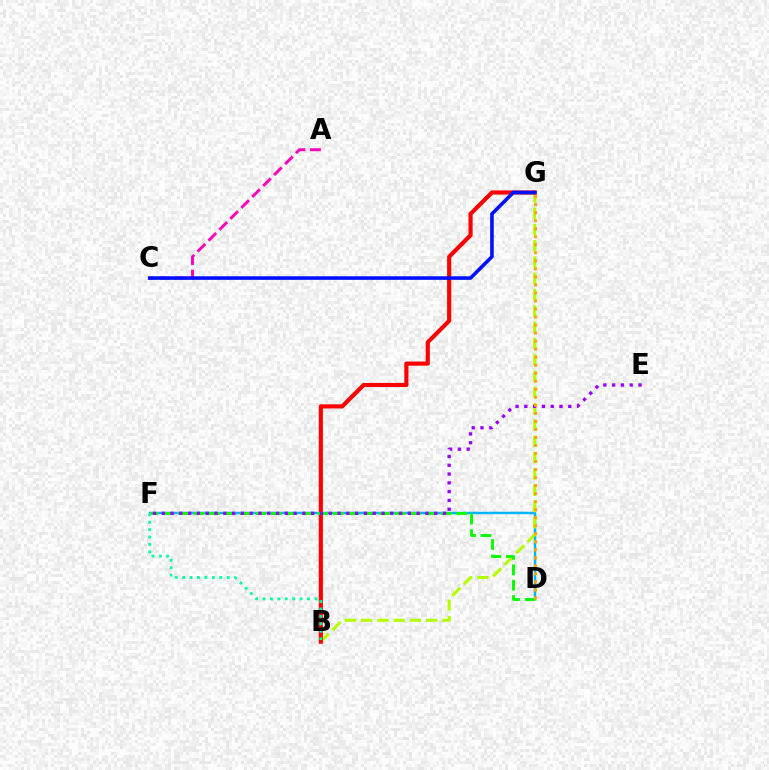{('D', 'F'): [{'color': '#00b5ff', 'line_style': 'solid', 'thickness': 1.78}, {'color': '#08ff00', 'line_style': 'dashed', 'thickness': 2.1}], ('B', 'G'): [{'color': '#b3ff00', 'line_style': 'dashed', 'thickness': 2.21}, {'color': '#ff0000', 'line_style': 'solid', 'thickness': 2.98}], ('A', 'C'): [{'color': '#ff00bd', 'line_style': 'dashed', 'thickness': 2.1}], ('C', 'G'): [{'color': '#0010ff', 'line_style': 'solid', 'thickness': 2.58}], ('E', 'F'): [{'color': '#9b00ff', 'line_style': 'dotted', 'thickness': 2.39}], ('B', 'F'): [{'color': '#00ff9d', 'line_style': 'dotted', 'thickness': 2.02}], ('D', 'G'): [{'color': '#ffa500', 'line_style': 'dotted', 'thickness': 2.18}]}